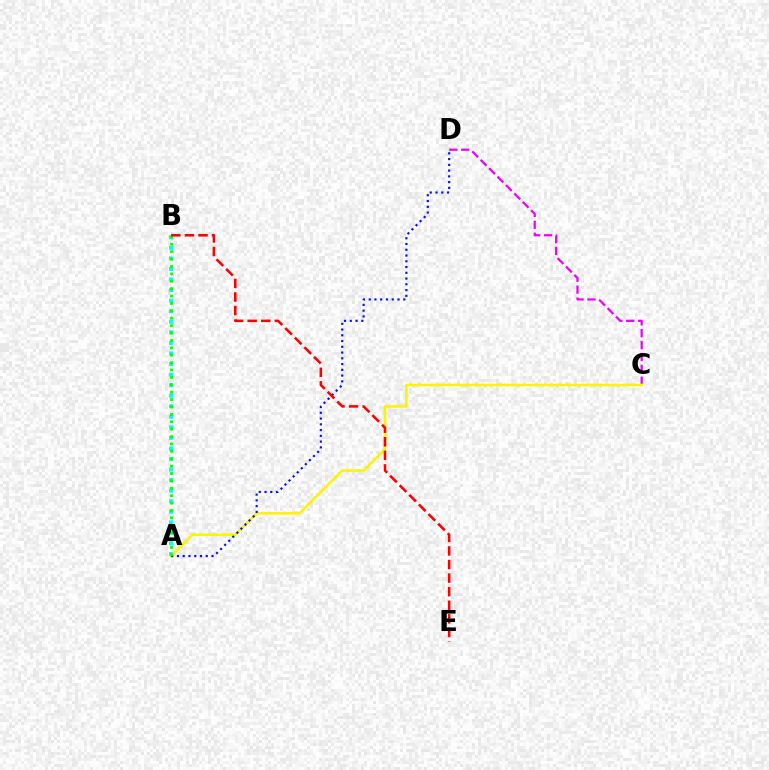{('A', 'B'): [{'color': '#00fff6', 'line_style': 'dotted', 'thickness': 2.87}, {'color': '#08ff00', 'line_style': 'dotted', 'thickness': 2.01}], ('C', 'D'): [{'color': '#ee00ff', 'line_style': 'dashed', 'thickness': 1.62}], ('A', 'C'): [{'color': '#fcf500', 'line_style': 'solid', 'thickness': 1.86}], ('A', 'D'): [{'color': '#0010ff', 'line_style': 'dotted', 'thickness': 1.56}], ('B', 'E'): [{'color': '#ff0000', 'line_style': 'dashed', 'thickness': 1.84}]}